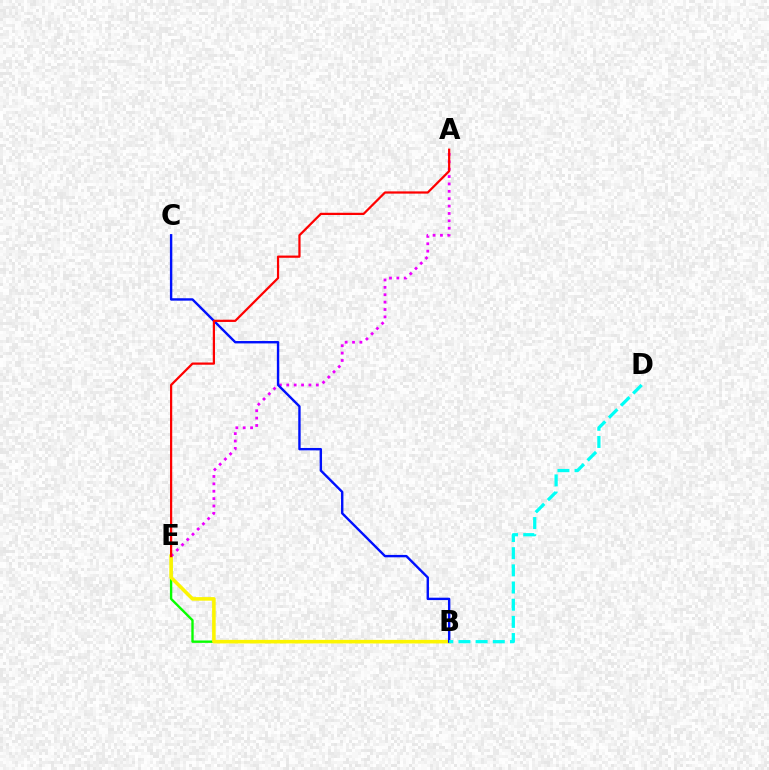{('B', 'E'): [{'color': '#08ff00', 'line_style': 'solid', 'thickness': 1.7}, {'color': '#fcf500', 'line_style': 'solid', 'thickness': 2.57}], ('A', 'E'): [{'color': '#ee00ff', 'line_style': 'dotted', 'thickness': 2.01}, {'color': '#ff0000', 'line_style': 'solid', 'thickness': 1.61}], ('B', 'C'): [{'color': '#0010ff', 'line_style': 'solid', 'thickness': 1.72}], ('B', 'D'): [{'color': '#00fff6', 'line_style': 'dashed', 'thickness': 2.33}]}